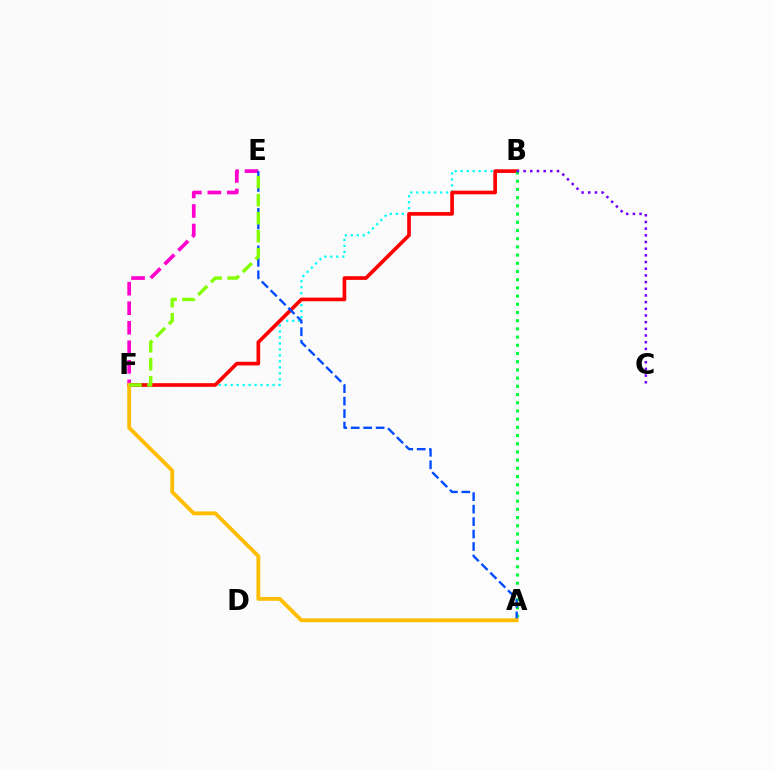{('B', 'F'): [{'color': '#00fff6', 'line_style': 'dotted', 'thickness': 1.63}, {'color': '#ff0000', 'line_style': 'solid', 'thickness': 2.63}], ('A', 'B'): [{'color': '#00ff39', 'line_style': 'dotted', 'thickness': 2.23}], ('B', 'C'): [{'color': '#7200ff', 'line_style': 'dotted', 'thickness': 1.81}], ('E', 'F'): [{'color': '#ff00cf', 'line_style': 'dashed', 'thickness': 2.65}, {'color': '#84ff00', 'line_style': 'dashed', 'thickness': 2.45}], ('A', 'E'): [{'color': '#004bff', 'line_style': 'dashed', 'thickness': 1.69}], ('A', 'F'): [{'color': '#ffbd00', 'line_style': 'solid', 'thickness': 2.74}]}